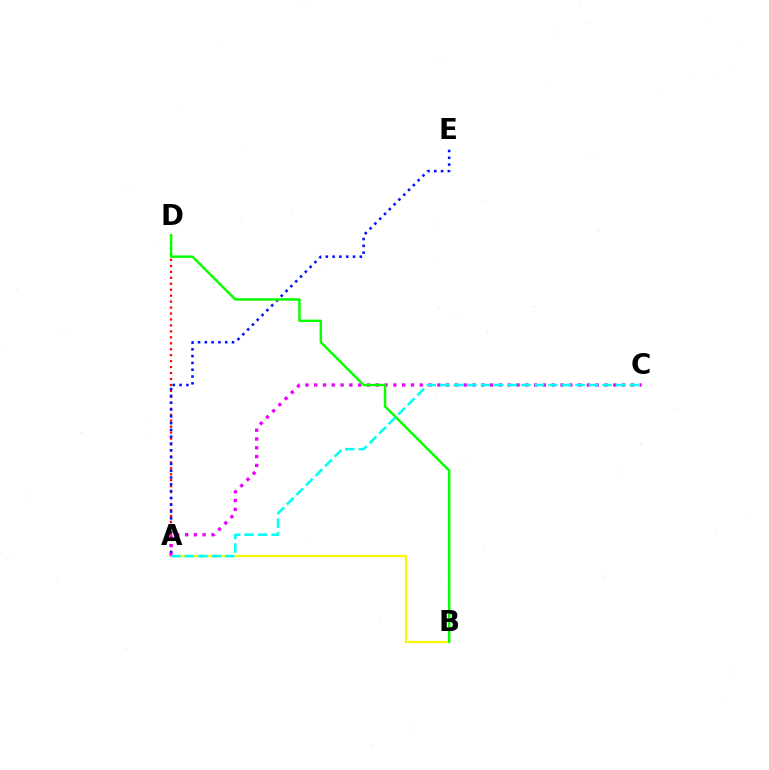{('A', 'D'): [{'color': '#ff0000', 'line_style': 'dotted', 'thickness': 1.62}], ('A', 'E'): [{'color': '#0010ff', 'line_style': 'dotted', 'thickness': 1.85}], ('A', 'B'): [{'color': '#fcf500', 'line_style': 'solid', 'thickness': 1.54}], ('A', 'C'): [{'color': '#ee00ff', 'line_style': 'dotted', 'thickness': 2.39}, {'color': '#00fff6', 'line_style': 'dashed', 'thickness': 1.84}], ('B', 'D'): [{'color': '#08ff00', 'line_style': 'solid', 'thickness': 1.76}]}